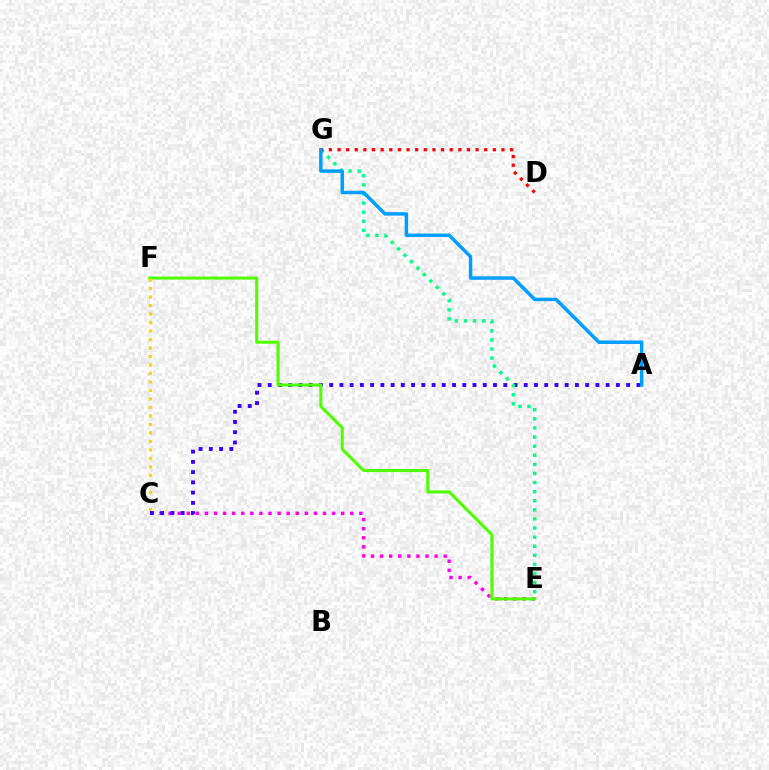{('C', 'E'): [{'color': '#ff00ed', 'line_style': 'dotted', 'thickness': 2.47}], ('A', 'C'): [{'color': '#3700ff', 'line_style': 'dotted', 'thickness': 2.78}], ('E', 'F'): [{'color': '#4fff00', 'line_style': 'solid', 'thickness': 2.19}], ('C', 'F'): [{'color': '#ffd500', 'line_style': 'dotted', 'thickness': 2.31}], ('E', 'G'): [{'color': '#00ff86', 'line_style': 'dotted', 'thickness': 2.47}], ('D', 'G'): [{'color': '#ff0000', 'line_style': 'dotted', 'thickness': 2.34}], ('A', 'G'): [{'color': '#009eff', 'line_style': 'solid', 'thickness': 2.49}]}